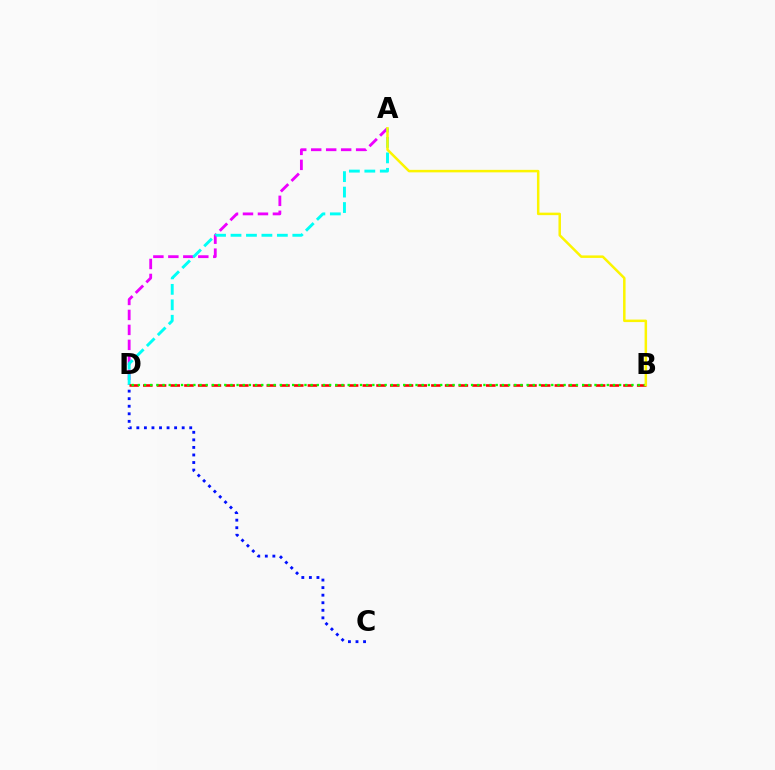{('A', 'D'): [{'color': '#ee00ff', 'line_style': 'dashed', 'thickness': 2.03}, {'color': '#00fff6', 'line_style': 'dashed', 'thickness': 2.1}], ('B', 'D'): [{'color': '#ff0000', 'line_style': 'dashed', 'thickness': 1.86}, {'color': '#08ff00', 'line_style': 'dotted', 'thickness': 1.68}], ('C', 'D'): [{'color': '#0010ff', 'line_style': 'dotted', 'thickness': 2.05}], ('A', 'B'): [{'color': '#fcf500', 'line_style': 'solid', 'thickness': 1.8}]}